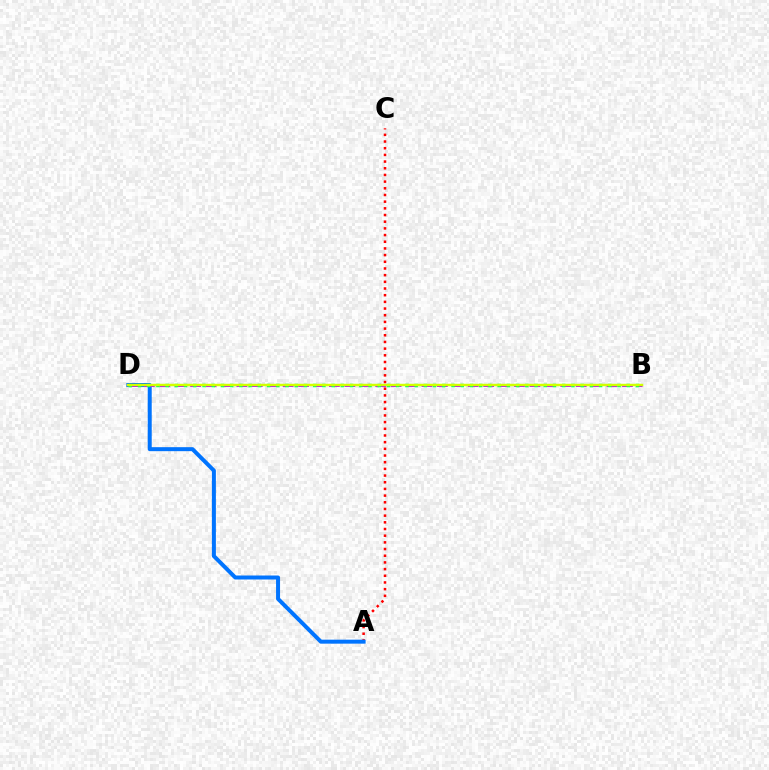{('A', 'C'): [{'color': '#ff0000', 'line_style': 'dotted', 'thickness': 1.82}], ('A', 'D'): [{'color': '#0074ff', 'line_style': 'solid', 'thickness': 2.87}], ('B', 'D'): [{'color': '#b900ff', 'line_style': 'dashed', 'thickness': 2.1}, {'color': '#00ff5c', 'line_style': 'dotted', 'thickness': 2.51}, {'color': '#d1ff00', 'line_style': 'solid', 'thickness': 1.77}]}